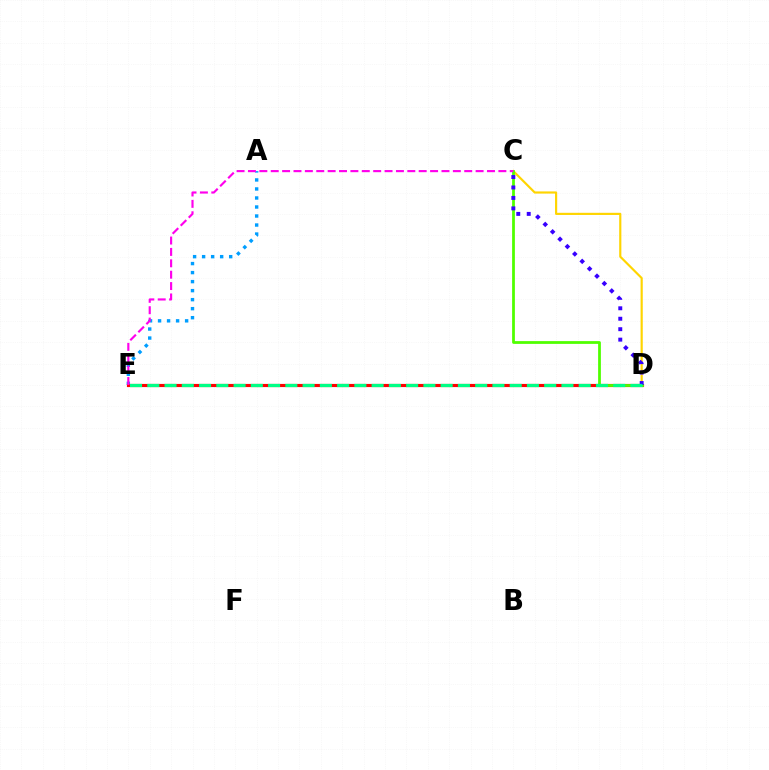{('A', 'E'): [{'color': '#009eff', 'line_style': 'dotted', 'thickness': 2.45}], ('C', 'D'): [{'color': '#ffd500', 'line_style': 'solid', 'thickness': 1.56}, {'color': '#4fff00', 'line_style': 'solid', 'thickness': 1.99}, {'color': '#3700ff', 'line_style': 'dotted', 'thickness': 2.84}], ('D', 'E'): [{'color': '#ff0000', 'line_style': 'solid', 'thickness': 2.26}, {'color': '#00ff86', 'line_style': 'dashed', 'thickness': 2.34}], ('C', 'E'): [{'color': '#ff00ed', 'line_style': 'dashed', 'thickness': 1.55}]}